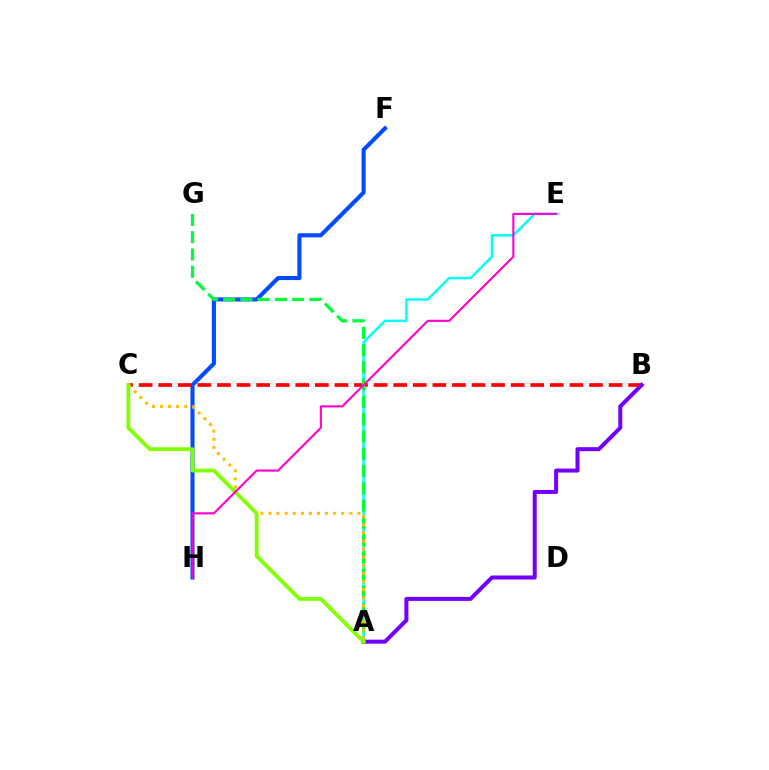{('F', 'H'): [{'color': '#004bff', 'line_style': 'solid', 'thickness': 2.94}], ('A', 'E'): [{'color': '#00fff6', 'line_style': 'solid', 'thickness': 1.77}], ('B', 'C'): [{'color': '#ff0000', 'line_style': 'dashed', 'thickness': 2.66}], ('A', 'B'): [{'color': '#7200ff', 'line_style': 'solid', 'thickness': 2.89}], ('A', 'G'): [{'color': '#00ff39', 'line_style': 'dashed', 'thickness': 2.35}], ('A', 'C'): [{'color': '#ffbd00', 'line_style': 'dotted', 'thickness': 2.2}, {'color': '#84ff00', 'line_style': 'solid', 'thickness': 2.77}], ('E', 'H'): [{'color': '#ff00cf', 'line_style': 'solid', 'thickness': 1.52}]}